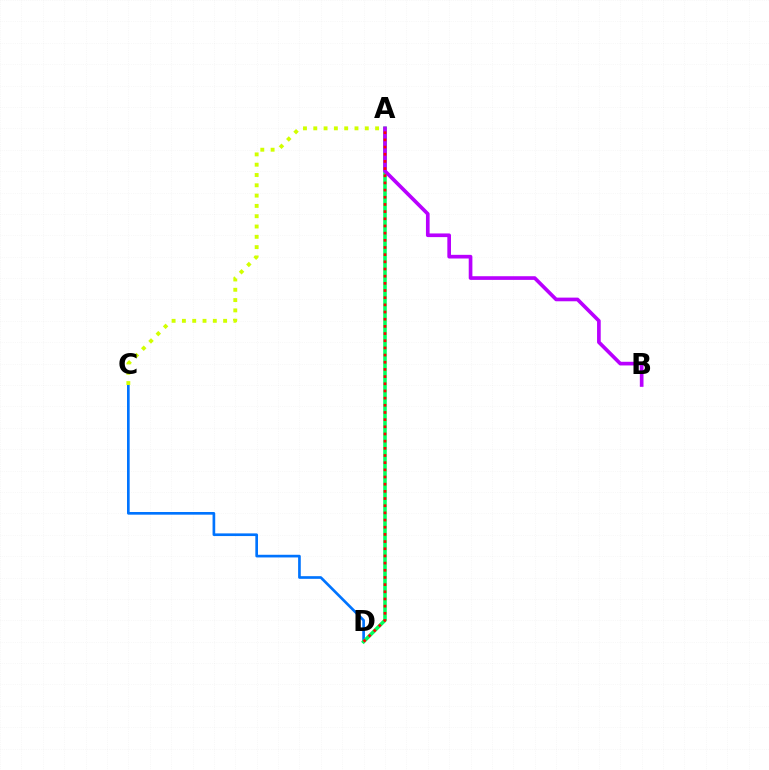{('C', 'D'): [{'color': '#0074ff', 'line_style': 'solid', 'thickness': 1.92}], ('A', 'C'): [{'color': '#d1ff00', 'line_style': 'dotted', 'thickness': 2.8}], ('A', 'D'): [{'color': '#00ff5c', 'line_style': 'solid', 'thickness': 2.57}, {'color': '#ff0000', 'line_style': 'dotted', 'thickness': 1.95}], ('A', 'B'): [{'color': '#b900ff', 'line_style': 'solid', 'thickness': 2.64}]}